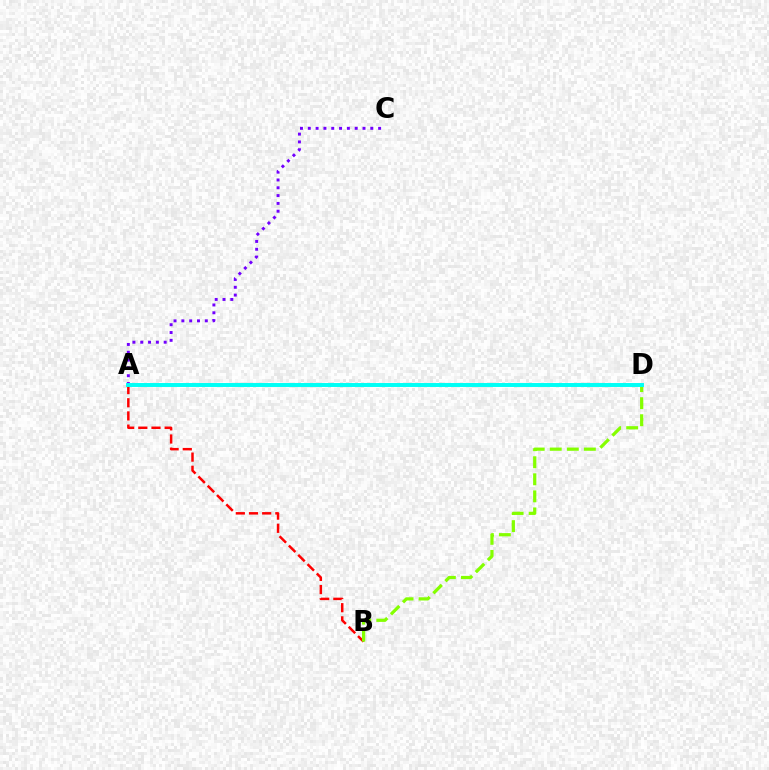{('A', 'C'): [{'color': '#7200ff', 'line_style': 'dotted', 'thickness': 2.12}], ('A', 'B'): [{'color': '#ff0000', 'line_style': 'dashed', 'thickness': 1.79}], ('B', 'D'): [{'color': '#84ff00', 'line_style': 'dashed', 'thickness': 2.32}], ('A', 'D'): [{'color': '#00fff6', 'line_style': 'solid', 'thickness': 2.84}]}